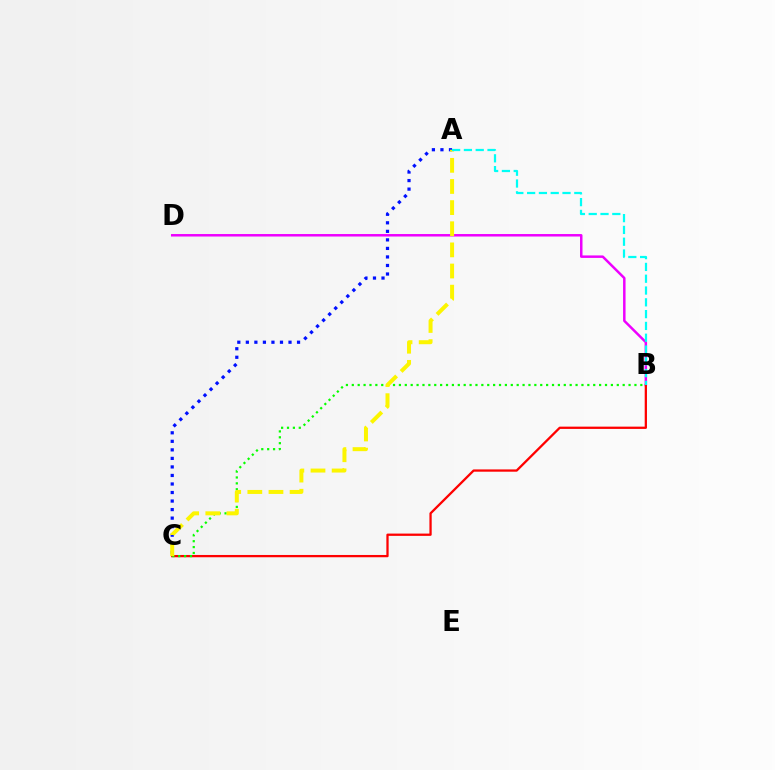{('A', 'C'): [{'color': '#0010ff', 'line_style': 'dotted', 'thickness': 2.32}, {'color': '#fcf500', 'line_style': 'dashed', 'thickness': 2.87}], ('B', 'D'): [{'color': '#ee00ff', 'line_style': 'solid', 'thickness': 1.79}], ('B', 'C'): [{'color': '#ff0000', 'line_style': 'solid', 'thickness': 1.64}, {'color': '#08ff00', 'line_style': 'dotted', 'thickness': 1.6}], ('A', 'B'): [{'color': '#00fff6', 'line_style': 'dashed', 'thickness': 1.6}]}